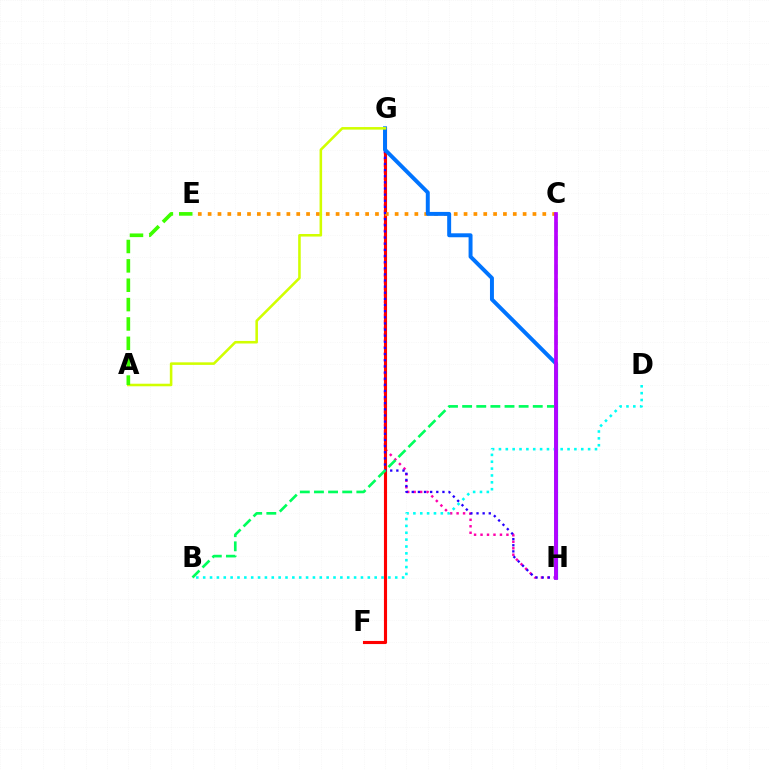{('G', 'H'): [{'color': '#ff00ac', 'line_style': 'dotted', 'thickness': 1.76}, {'color': '#2500ff', 'line_style': 'dotted', 'thickness': 1.67}, {'color': '#0074ff', 'line_style': 'solid', 'thickness': 2.85}], ('F', 'G'): [{'color': '#ff0000', 'line_style': 'solid', 'thickness': 2.24}], ('C', 'E'): [{'color': '#ff9400', 'line_style': 'dotted', 'thickness': 2.67}], ('B', 'D'): [{'color': '#00fff6', 'line_style': 'dotted', 'thickness': 1.86}], ('A', 'G'): [{'color': '#d1ff00', 'line_style': 'solid', 'thickness': 1.85}], ('A', 'E'): [{'color': '#3dff00', 'line_style': 'dashed', 'thickness': 2.63}], ('B', 'C'): [{'color': '#00ff5c', 'line_style': 'dashed', 'thickness': 1.92}], ('C', 'H'): [{'color': '#b900ff', 'line_style': 'solid', 'thickness': 2.67}]}